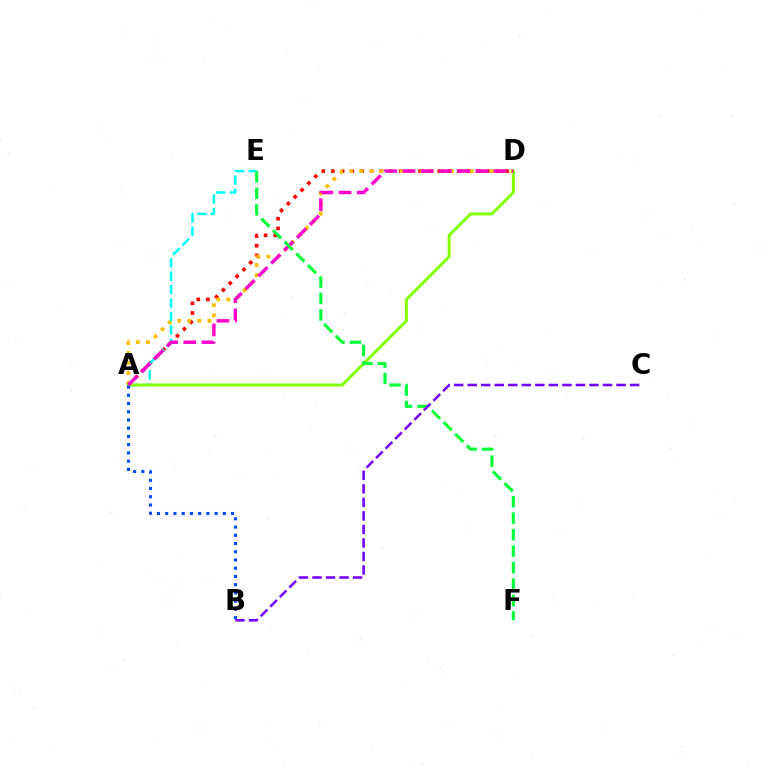{('A', 'D'): [{'color': '#ff0000', 'line_style': 'dotted', 'thickness': 2.63}, {'color': '#ffbd00', 'line_style': 'dotted', 'thickness': 2.73}, {'color': '#84ff00', 'line_style': 'solid', 'thickness': 2.15}, {'color': '#ff00cf', 'line_style': 'dashed', 'thickness': 2.47}], ('A', 'E'): [{'color': '#00fff6', 'line_style': 'dashed', 'thickness': 1.82}], ('A', 'B'): [{'color': '#004bff', 'line_style': 'dotted', 'thickness': 2.24}], ('E', 'F'): [{'color': '#00ff39', 'line_style': 'dashed', 'thickness': 2.24}], ('B', 'C'): [{'color': '#7200ff', 'line_style': 'dashed', 'thickness': 1.84}]}